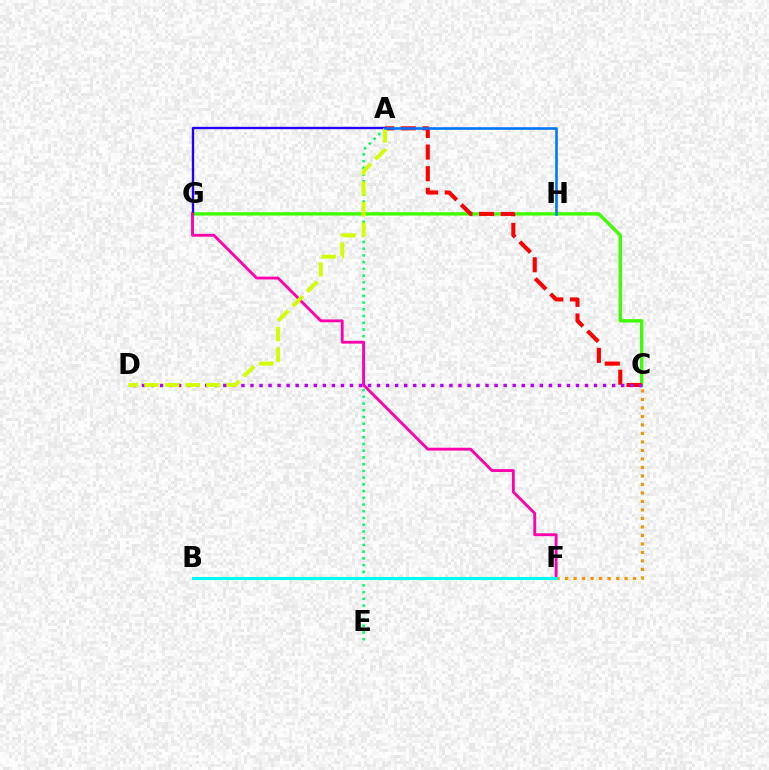{('C', 'G'): [{'color': '#3dff00', 'line_style': 'solid', 'thickness': 2.42}], ('A', 'E'): [{'color': '#00ff5c', 'line_style': 'dotted', 'thickness': 1.83}], ('A', 'C'): [{'color': '#ff0000', 'line_style': 'dashed', 'thickness': 2.94}], ('C', 'F'): [{'color': '#ff9400', 'line_style': 'dotted', 'thickness': 2.31}], ('A', 'G'): [{'color': '#2500ff', 'line_style': 'solid', 'thickness': 1.7}], ('C', 'D'): [{'color': '#b900ff', 'line_style': 'dotted', 'thickness': 2.46}], ('F', 'G'): [{'color': '#ff00ac', 'line_style': 'solid', 'thickness': 2.05}], ('A', 'D'): [{'color': '#d1ff00', 'line_style': 'dashed', 'thickness': 2.8}], ('B', 'F'): [{'color': '#00fff6', 'line_style': 'solid', 'thickness': 2.2}], ('A', 'H'): [{'color': '#0074ff', 'line_style': 'solid', 'thickness': 1.85}]}